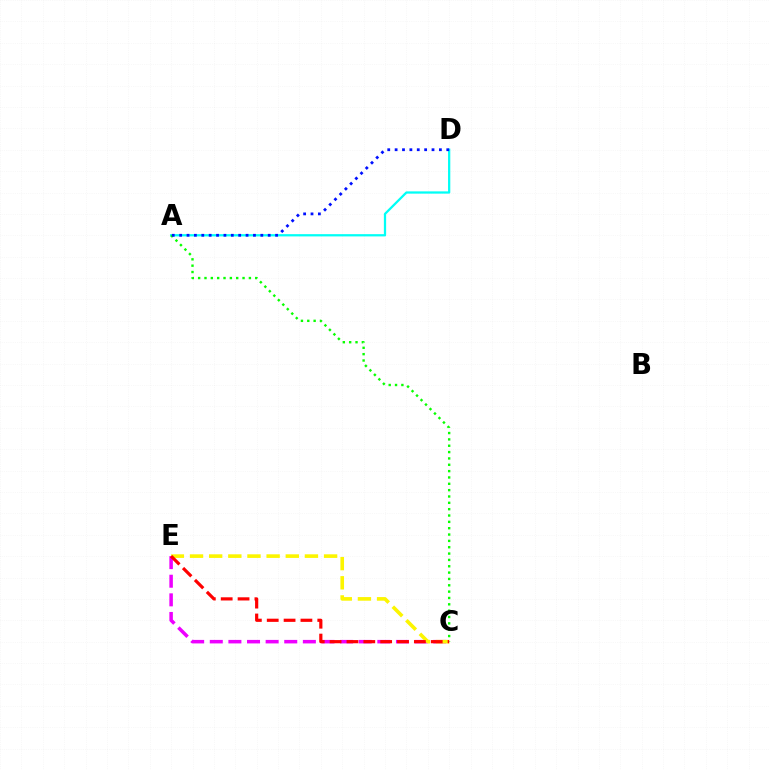{('A', 'D'): [{'color': '#00fff6', 'line_style': 'solid', 'thickness': 1.63}, {'color': '#0010ff', 'line_style': 'dotted', 'thickness': 2.01}], ('C', 'E'): [{'color': '#ee00ff', 'line_style': 'dashed', 'thickness': 2.53}, {'color': '#fcf500', 'line_style': 'dashed', 'thickness': 2.6}, {'color': '#ff0000', 'line_style': 'dashed', 'thickness': 2.29}], ('A', 'C'): [{'color': '#08ff00', 'line_style': 'dotted', 'thickness': 1.72}]}